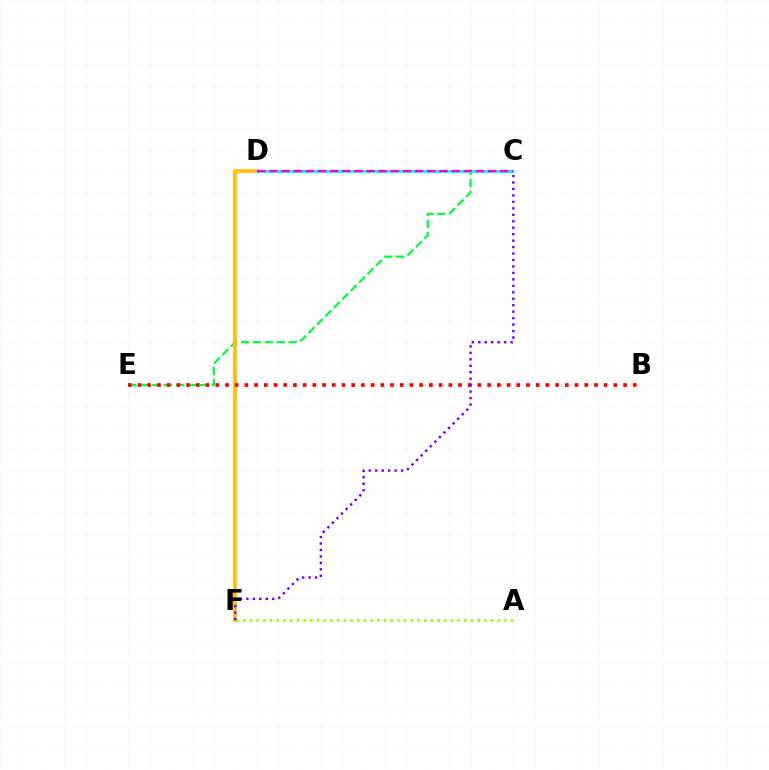{('C', 'D'): [{'color': '#004bff', 'line_style': 'dotted', 'thickness': 2.03}, {'color': '#00fff6', 'line_style': 'solid', 'thickness': 2.02}, {'color': '#ff00cf', 'line_style': 'dashed', 'thickness': 1.65}], ('C', 'E'): [{'color': '#00ff39', 'line_style': 'dashed', 'thickness': 1.62}], ('D', 'F'): [{'color': '#ffbd00', 'line_style': 'solid', 'thickness': 2.65}], ('B', 'E'): [{'color': '#ff0000', 'line_style': 'dotted', 'thickness': 2.64}], ('A', 'F'): [{'color': '#84ff00', 'line_style': 'dotted', 'thickness': 1.82}], ('C', 'F'): [{'color': '#7200ff', 'line_style': 'dotted', 'thickness': 1.75}]}